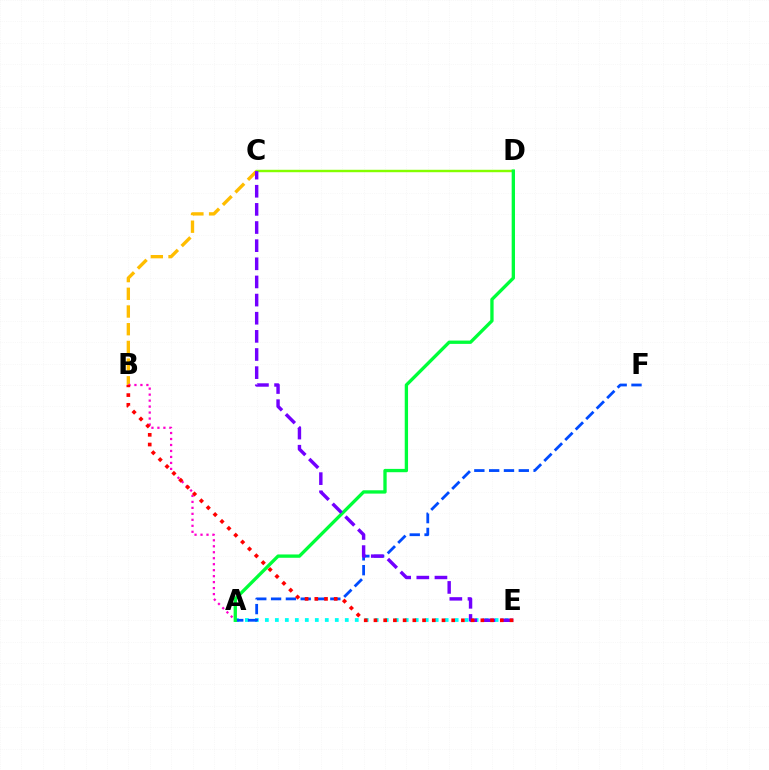{('A', 'E'): [{'color': '#00fff6', 'line_style': 'dotted', 'thickness': 2.71}], ('B', 'C'): [{'color': '#ffbd00', 'line_style': 'dashed', 'thickness': 2.4}], ('C', 'D'): [{'color': '#84ff00', 'line_style': 'solid', 'thickness': 1.75}], ('A', 'F'): [{'color': '#004bff', 'line_style': 'dashed', 'thickness': 2.01}], ('A', 'B'): [{'color': '#ff00cf', 'line_style': 'dotted', 'thickness': 1.62}], ('A', 'D'): [{'color': '#00ff39', 'line_style': 'solid', 'thickness': 2.39}], ('C', 'E'): [{'color': '#7200ff', 'line_style': 'dashed', 'thickness': 2.46}], ('B', 'E'): [{'color': '#ff0000', 'line_style': 'dotted', 'thickness': 2.64}]}